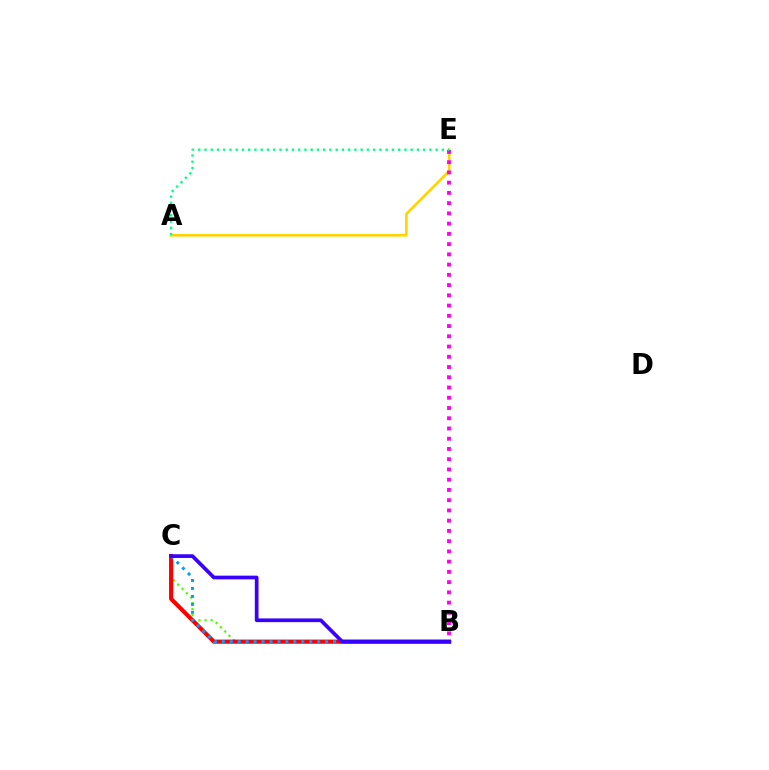{('B', 'C'): [{'color': '#4fff00', 'line_style': 'dotted', 'thickness': 1.65}, {'color': '#ff0000', 'line_style': 'solid', 'thickness': 3.0}, {'color': '#009eff', 'line_style': 'dotted', 'thickness': 2.16}, {'color': '#3700ff', 'line_style': 'solid', 'thickness': 2.67}], ('A', 'E'): [{'color': '#ffd500', 'line_style': 'solid', 'thickness': 1.91}, {'color': '#00ff86', 'line_style': 'dotted', 'thickness': 1.7}], ('B', 'E'): [{'color': '#ff00ed', 'line_style': 'dotted', 'thickness': 2.78}]}